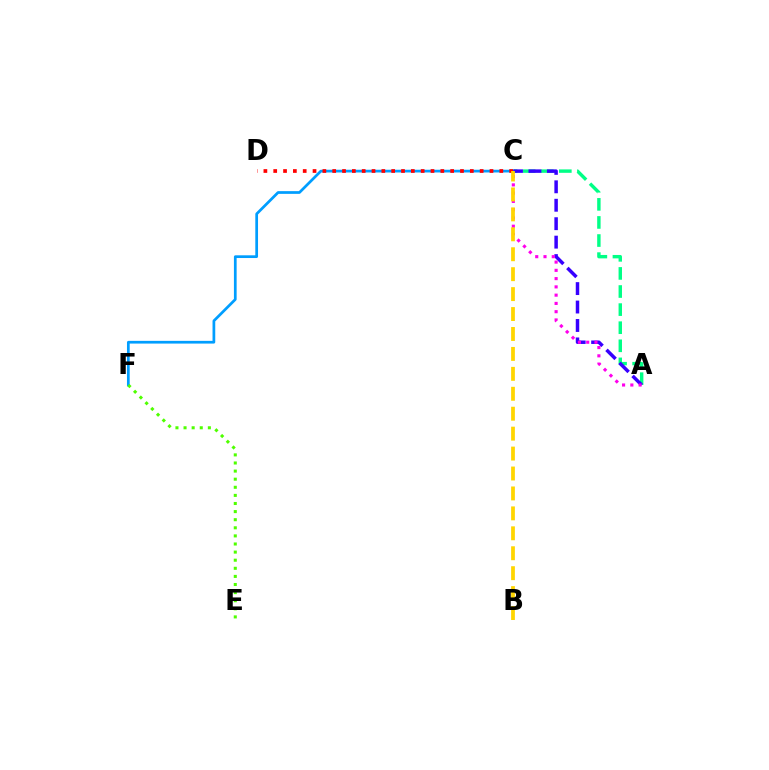{('A', 'C'): [{'color': '#00ff86', 'line_style': 'dashed', 'thickness': 2.46}, {'color': '#3700ff', 'line_style': 'dashed', 'thickness': 2.51}, {'color': '#ff00ed', 'line_style': 'dotted', 'thickness': 2.25}], ('C', 'F'): [{'color': '#009eff', 'line_style': 'solid', 'thickness': 1.96}], ('C', 'D'): [{'color': '#ff0000', 'line_style': 'dotted', 'thickness': 2.67}], ('B', 'C'): [{'color': '#ffd500', 'line_style': 'dashed', 'thickness': 2.71}], ('E', 'F'): [{'color': '#4fff00', 'line_style': 'dotted', 'thickness': 2.2}]}